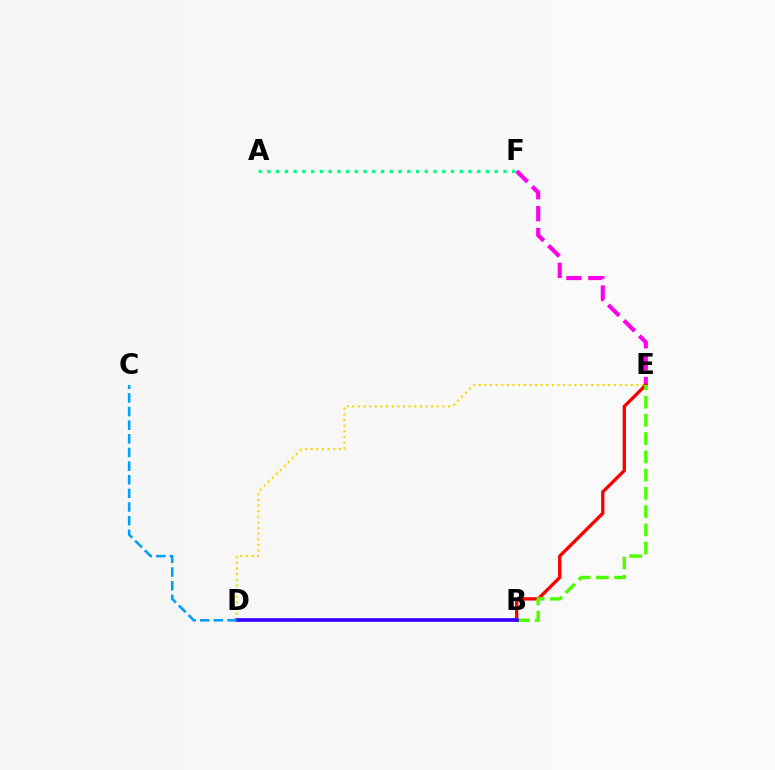{('A', 'F'): [{'color': '#00ff86', 'line_style': 'dotted', 'thickness': 2.38}], ('E', 'F'): [{'color': '#ff00ed', 'line_style': 'dashed', 'thickness': 2.98}], ('D', 'E'): [{'color': '#ffd500', 'line_style': 'dotted', 'thickness': 1.53}], ('B', 'E'): [{'color': '#ff0000', 'line_style': 'solid', 'thickness': 2.39}, {'color': '#4fff00', 'line_style': 'dashed', 'thickness': 2.48}], ('B', 'D'): [{'color': '#3700ff', 'line_style': 'solid', 'thickness': 2.64}], ('C', 'D'): [{'color': '#009eff', 'line_style': 'dashed', 'thickness': 1.85}]}